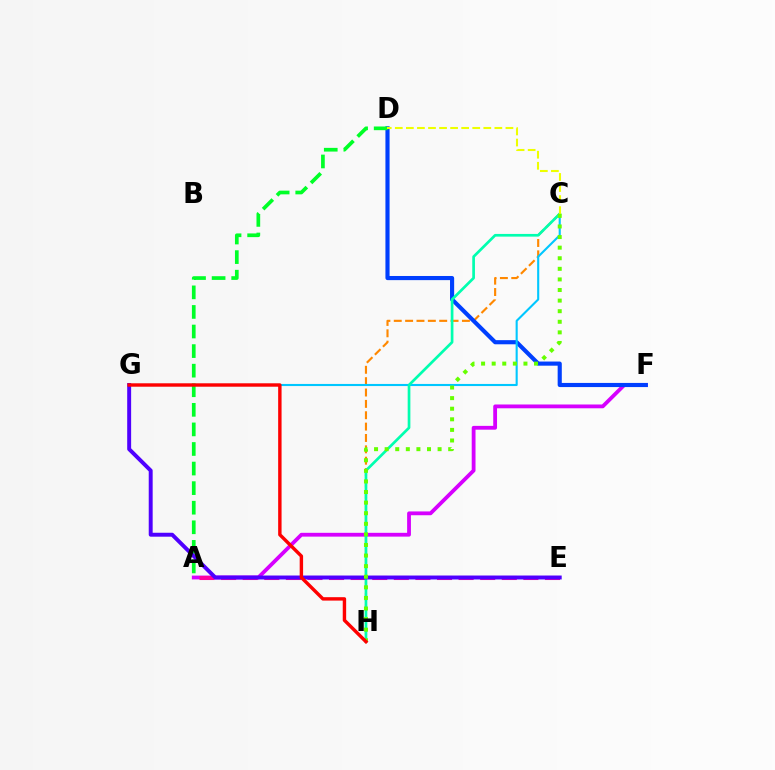{('A', 'F'): [{'color': '#d600ff', 'line_style': 'solid', 'thickness': 2.74}], ('C', 'H'): [{'color': '#ff8800', 'line_style': 'dashed', 'thickness': 1.54}, {'color': '#00ffaf', 'line_style': 'solid', 'thickness': 1.94}, {'color': '#66ff00', 'line_style': 'dotted', 'thickness': 2.88}], ('A', 'E'): [{'color': '#ff00a0', 'line_style': 'dashed', 'thickness': 2.93}], ('D', 'F'): [{'color': '#003fff', 'line_style': 'solid', 'thickness': 2.98}], ('C', 'G'): [{'color': '#00c7ff', 'line_style': 'solid', 'thickness': 1.52}], ('A', 'D'): [{'color': '#00ff27', 'line_style': 'dashed', 'thickness': 2.66}], ('C', 'D'): [{'color': '#eeff00', 'line_style': 'dashed', 'thickness': 1.5}], ('E', 'G'): [{'color': '#4f00ff', 'line_style': 'solid', 'thickness': 2.83}], ('G', 'H'): [{'color': '#ff0000', 'line_style': 'solid', 'thickness': 2.46}]}